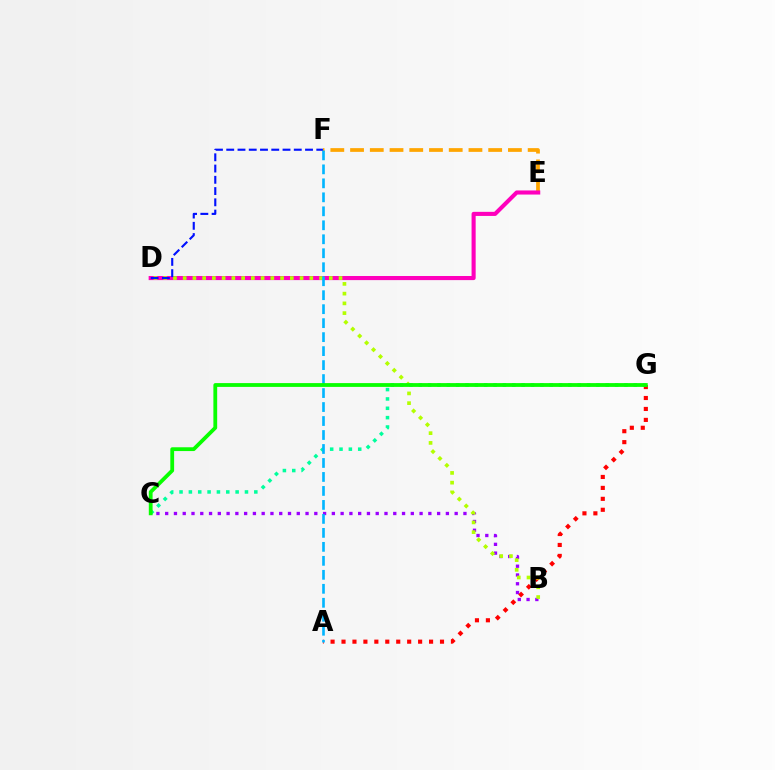{('E', 'F'): [{'color': '#ffa500', 'line_style': 'dashed', 'thickness': 2.68}], ('B', 'C'): [{'color': '#9b00ff', 'line_style': 'dotted', 'thickness': 2.38}], ('D', 'E'): [{'color': '#ff00bd', 'line_style': 'solid', 'thickness': 2.95}], ('A', 'G'): [{'color': '#ff0000', 'line_style': 'dotted', 'thickness': 2.97}], ('B', 'D'): [{'color': '#b3ff00', 'line_style': 'dotted', 'thickness': 2.65}], ('C', 'G'): [{'color': '#00ff9d', 'line_style': 'dotted', 'thickness': 2.54}, {'color': '#08ff00', 'line_style': 'solid', 'thickness': 2.73}], ('A', 'F'): [{'color': '#00b5ff', 'line_style': 'dashed', 'thickness': 1.9}], ('D', 'F'): [{'color': '#0010ff', 'line_style': 'dashed', 'thickness': 1.53}]}